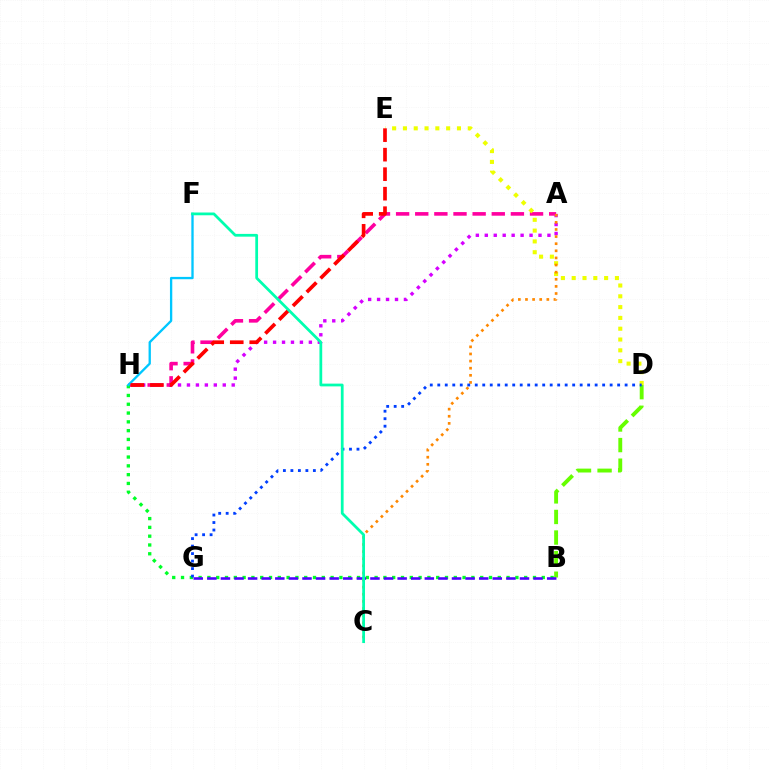{('A', 'H'): [{'color': '#ff00a0', 'line_style': 'dashed', 'thickness': 2.6}, {'color': '#d600ff', 'line_style': 'dotted', 'thickness': 2.43}], ('D', 'E'): [{'color': '#eeff00', 'line_style': 'dotted', 'thickness': 2.94}], ('B', 'H'): [{'color': '#00ff27', 'line_style': 'dotted', 'thickness': 2.39}], ('B', 'D'): [{'color': '#66ff00', 'line_style': 'dashed', 'thickness': 2.8}], ('B', 'G'): [{'color': '#4f00ff', 'line_style': 'dashed', 'thickness': 1.85}], ('F', 'H'): [{'color': '#00c7ff', 'line_style': 'solid', 'thickness': 1.67}], ('A', 'C'): [{'color': '#ff8800', 'line_style': 'dotted', 'thickness': 1.93}], ('D', 'G'): [{'color': '#003fff', 'line_style': 'dotted', 'thickness': 2.04}], ('E', 'H'): [{'color': '#ff0000', 'line_style': 'dashed', 'thickness': 2.65}], ('C', 'F'): [{'color': '#00ffaf', 'line_style': 'solid', 'thickness': 1.99}]}